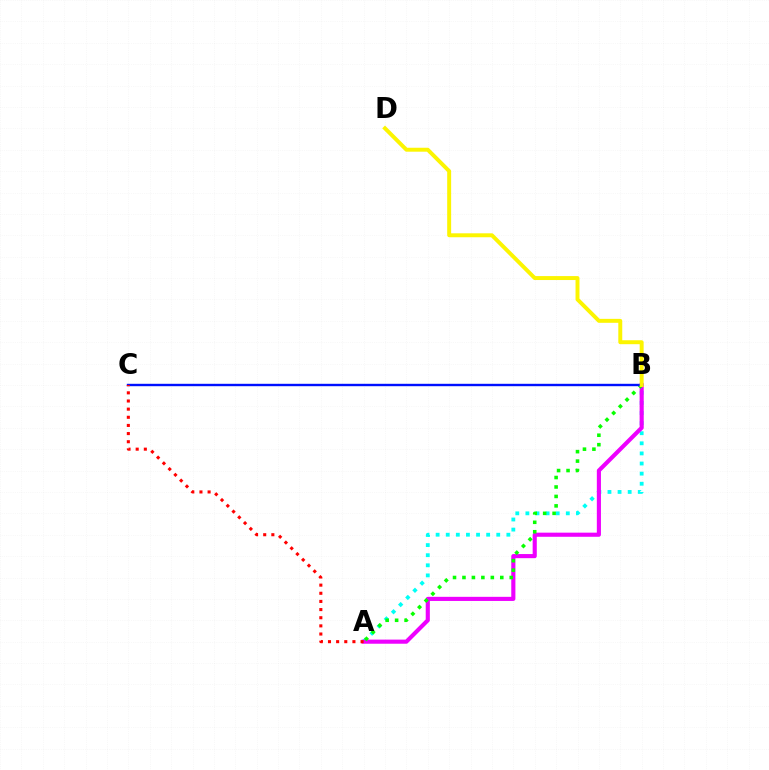{('A', 'B'): [{'color': '#00fff6', 'line_style': 'dotted', 'thickness': 2.75}, {'color': '#ee00ff', 'line_style': 'solid', 'thickness': 2.97}, {'color': '#08ff00', 'line_style': 'dotted', 'thickness': 2.57}], ('B', 'C'): [{'color': '#0010ff', 'line_style': 'solid', 'thickness': 1.73}], ('A', 'C'): [{'color': '#ff0000', 'line_style': 'dotted', 'thickness': 2.21}], ('B', 'D'): [{'color': '#fcf500', 'line_style': 'solid', 'thickness': 2.84}]}